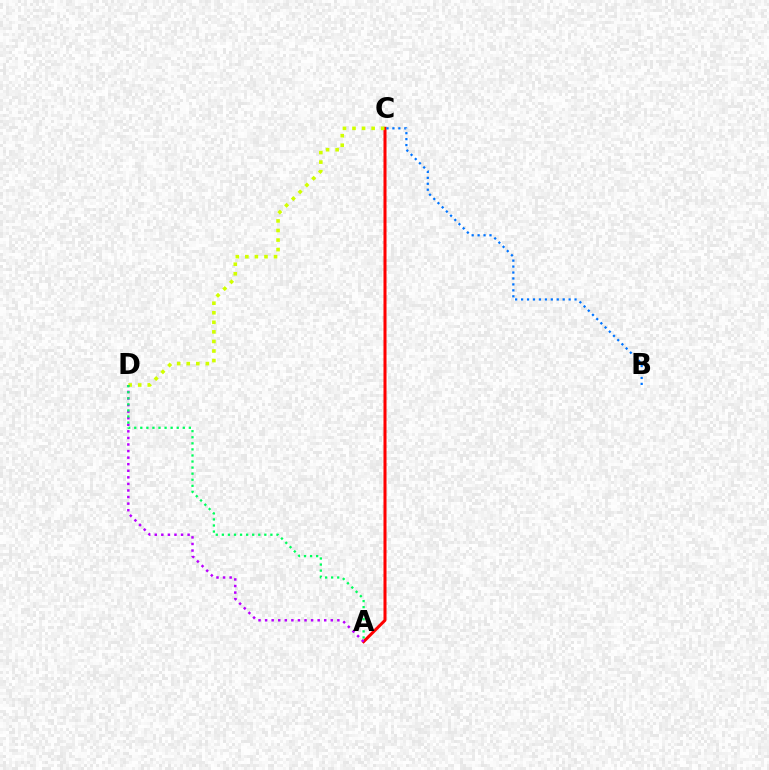{('A', 'C'): [{'color': '#ff0000', 'line_style': 'solid', 'thickness': 2.18}], ('C', 'D'): [{'color': '#d1ff00', 'line_style': 'dotted', 'thickness': 2.6}], ('A', 'D'): [{'color': '#b900ff', 'line_style': 'dotted', 'thickness': 1.79}, {'color': '#00ff5c', 'line_style': 'dotted', 'thickness': 1.65}], ('B', 'C'): [{'color': '#0074ff', 'line_style': 'dotted', 'thickness': 1.61}]}